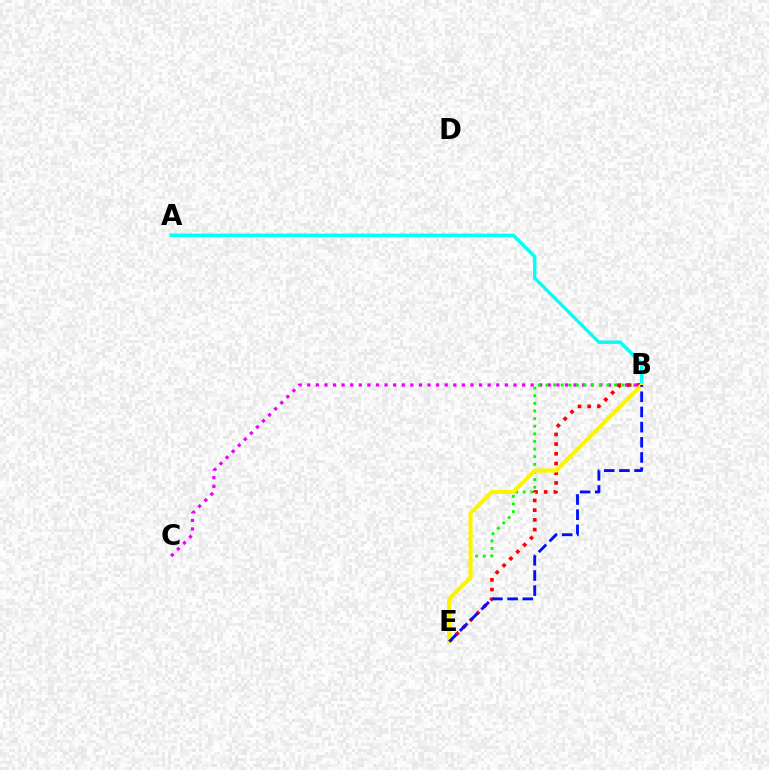{('B', 'C'): [{'color': '#ee00ff', 'line_style': 'dotted', 'thickness': 2.33}], ('A', 'B'): [{'color': '#00fff6', 'line_style': 'solid', 'thickness': 2.41}], ('B', 'E'): [{'color': '#08ff00', 'line_style': 'dotted', 'thickness': 2.07}, {'color': '#ff0000', 'line_style': 'dotted', 'thickness': 2.64}, {'color': '#fcf500', 'line_style': 'solid', 'thickness': 2.95}, {'color': '#0010ff', 'line_style': 'dashed', 'thickness': 2.06}]}